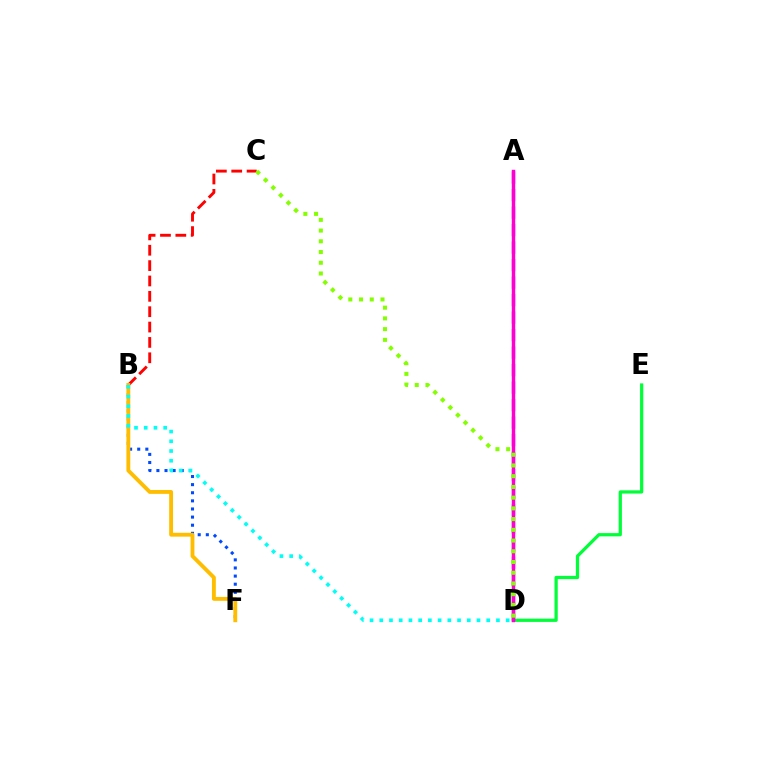{('D', 'E'): [{'color': '#00ff39', 'line_style': 'solid', 'thickness': 2.33}], ('A', 'D'): [{'color': '#7200ff', 'line_style': 'dashed', 'thickness': 2.38}, {'color': '#ff00cf', 'line_style': 'solid', 'thickness': 2.48}], ('B', 'F'): [{'color': '#004bff', 'line_style': 'dotted', 'thickness': 2.2}, {'color': '#ffbd00', 'line_style': 'solid', 'thickness': 2.77}], ('B', 'C'): [{'color': '#ff0000', 'line_style': 'dashed', 'thickness': 2.09}], ('B', 'D'): [{'color': '#00fff6', 'line_style': 'dotted', 'thickness': 2.64}], ('C', 'D'): [{'color': '#84ff00', 'line_style': 'dotted', 'thickness': 2.91}]}